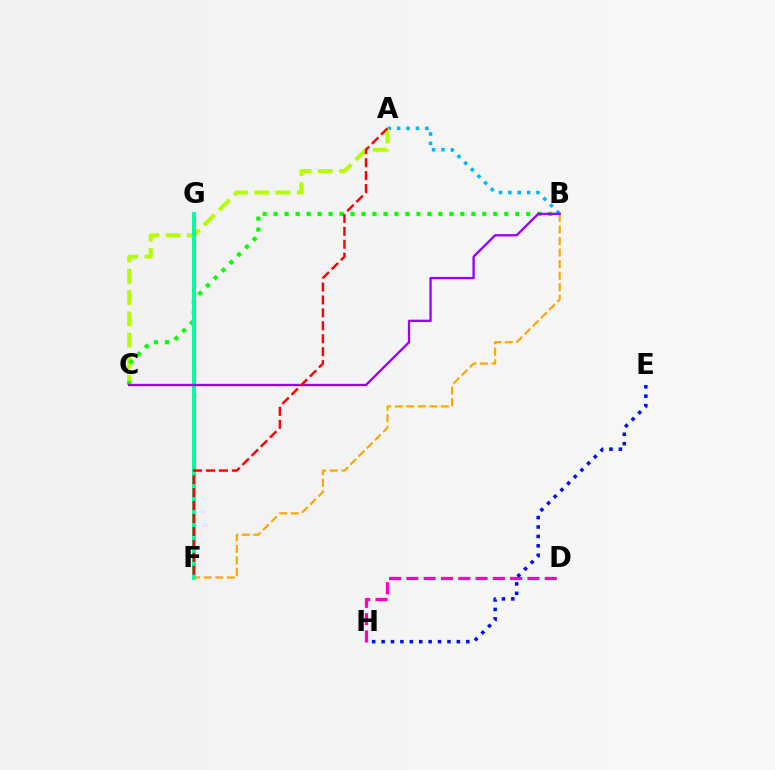{('A', 'B'): [{'color': '#00b5ff', 'line_style': 'dotted', 'thickness': 2.55}], ('A', 'C'): [{'color': '#b3ff00', 'line_style': 'dashed', 'thickness': 2.89}], ('B', 'F'): [{'color': '#ffa500', 'line_style': 'dashed', 'thickness': 1.57}], ('B', 'C'): [{'color': '#08ff00', 'line_style': 'dotted', 'thickness': 2.98}, {'color': '#9b00ff', 'line_style': 'solid', 'thickness': 1.68}], ('F', 'G'): [{'color': '#00ff9d', 'line_style': 'solid', 'thickness': 2.9}], ('D', 'H'): [{'color': '#ff00bd', 'line_style': 'dashed', 'thickness': 2.35}], ('E', 'H'): [{'color': '#0010ff', 'line_style': 'dotted', 'thickness': 2.56}], ('A', 'F'): [{'color': '#ff0000', 'line_style': 'dashed', 'thickness': 1.76}]}